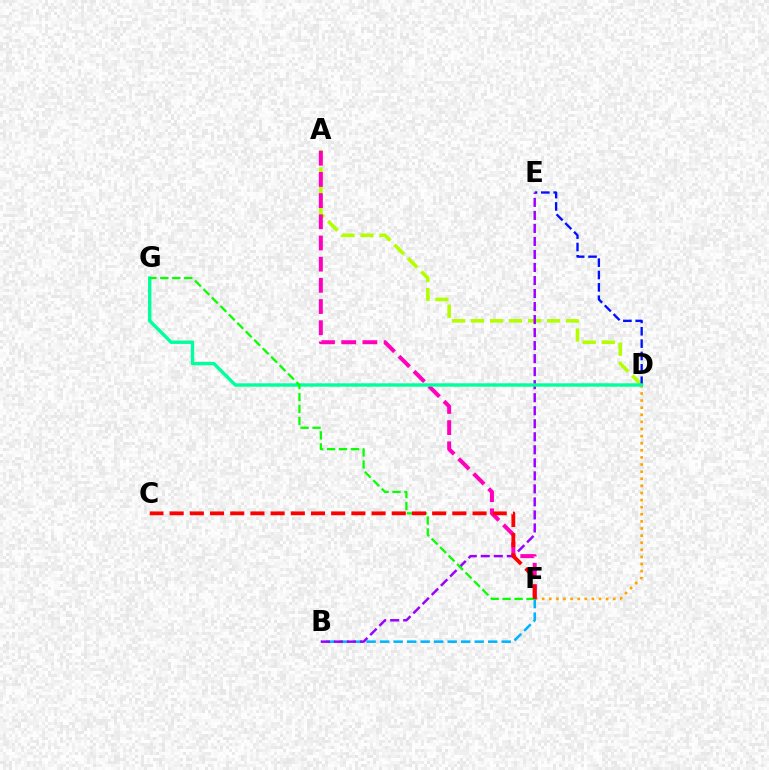{('D', 'F'): [{'color': '#ffa500', 'line_style': 'dotted', 'thickness': 1.93}], ('A', 'D'): [{'color': '#b3ff00', 'line_style': 'dashed', 'thickness': 2.58}], ('B', 'F'): [{'color': '#00b5ff', 'line_style': 'dashed', 'thickness': 1.84}], ('D', 'E'): [{'color': '#0010ff', 'line_style': 'dashed', 'thickness': 1.68}], ('A', 'F'): [{'color': '#ff00bd', 'line_style': 'dashed', 'thickness': 2.88}], ('B', 'E'): [{'color': '#9b00ff', 'line_style': 'dashed', 'thickness': 1.77}], ('D', 'G'): [{'color': '#00ff9d', 'line_style': 'solid', 'thickness': 2.44}], ('F', 'G'): [{'color': '#08ff00', 'line_style': 'dashed', 'thickness': 1.63}], ('C', 'F'): [{'color': '#ff0000', 'line_style': 'dashed', 'thickness': 2.74}]}